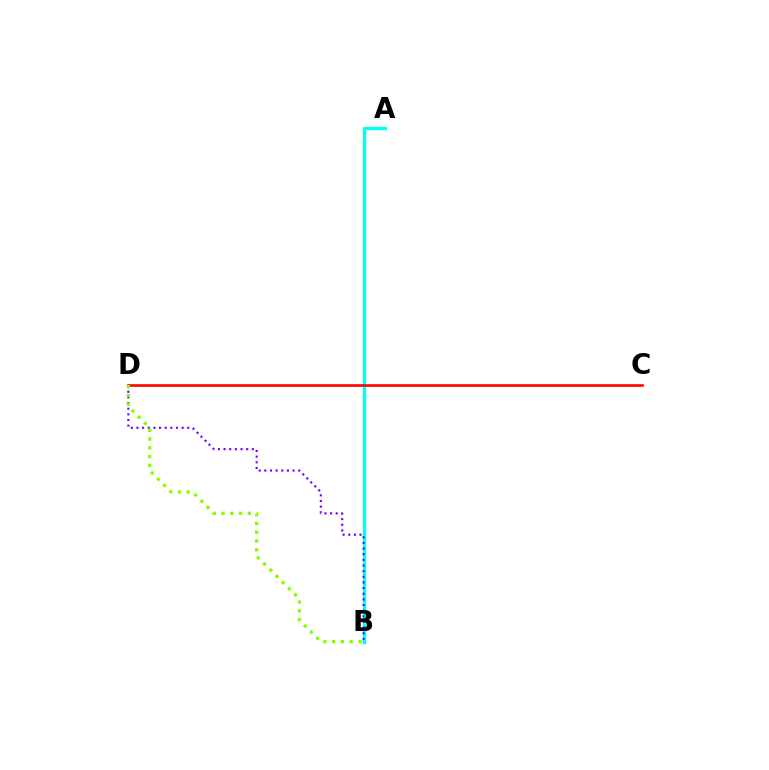{('A', 'B'): [{'color': '#00fff6', 'line_style': 'solid', 'thickness': 2.37}], ('B', 'D'): [{'color': '#7200ff', 'line_style': 'dotted', 'thickness': 1.53}, {'color': '#84ff00', 'line_style': 'dotted', 'thickness': 2.38}], ('C', 'D'): [{'color': '#ff0000', 'line_style': 'solid', 'thickness': 1.89}]}